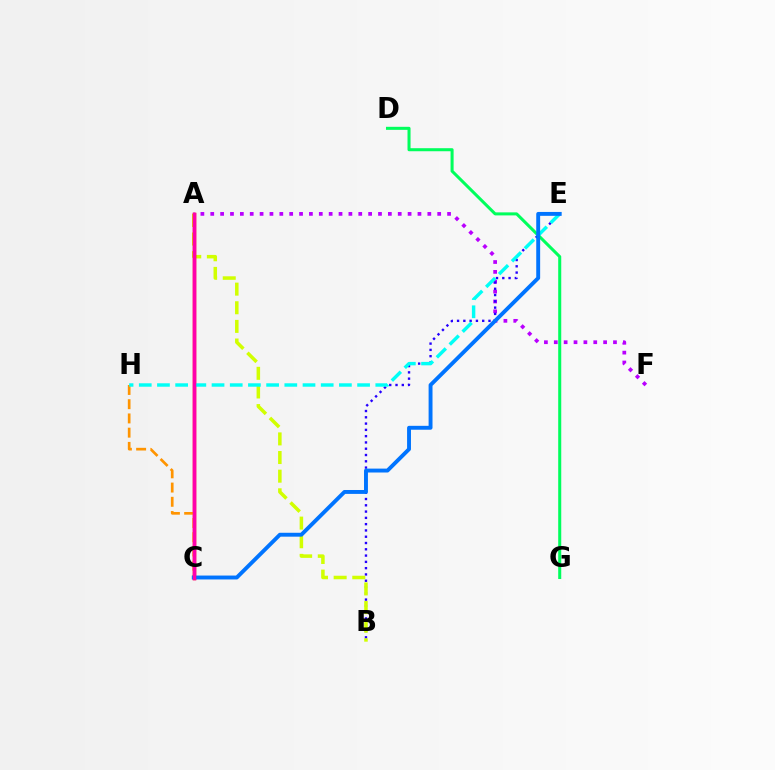{('A', 'F'): [{'color': '#b900ff', 'line_style': 'dotted', 'thickness': 2.68}], ('B', 'E'): [{'color': '#2500ff', 'line_style': 'dotted', 'thickness': 1.71}], ('A', 'B'): [{'color': '#d1ff00', 'line_style': 'dashed', 'thickness': 2.53}], ('A', 'C'): [{'color': '#ff0000', 'line_style': 'solid', 'thickness': 2.48}, {'color': '#3dff00', 'line_style': 'dotted', 'thickness': 2.14}, {'color': '#ff00ac', 'line_style': 'solid', 'thickness': 2.51}], ('C', 'H'): [{'color': '#ff9400', 'line_style': 'dashed', 'thickness': 1.93}], ('D', 'G'): [{'color': '#00ff5c', 'line_style': 'solid', 'thickness': 2.19}], ('E', 'H'): [{'color': '#00fff6', 'line_style': 'dashed', 'thickness': 2.47}], ('C', 'E'): [{'color': '#0074ff', 'line_style': 'solid', 'thickness': 2.81}]}